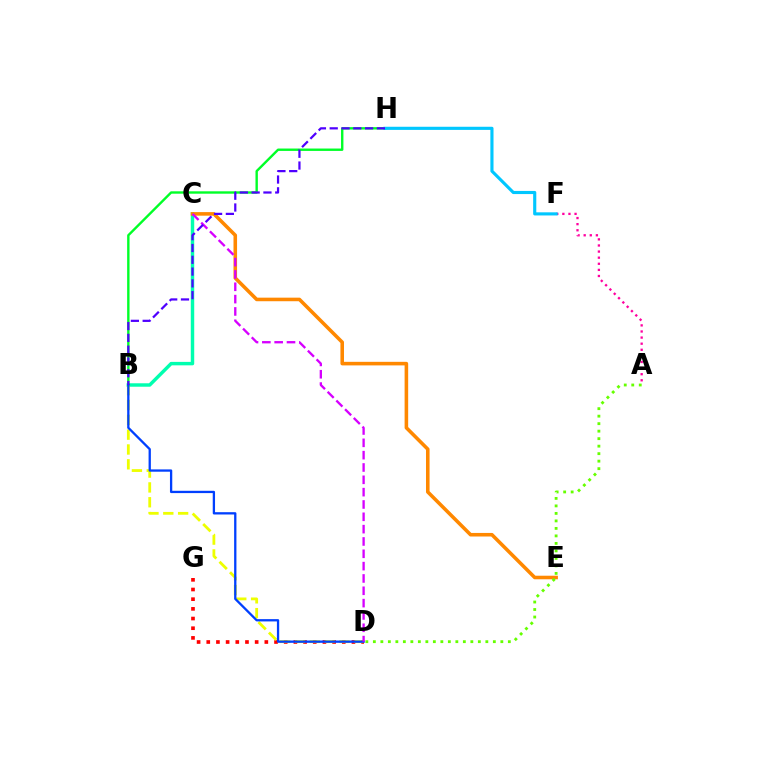{('B', 'C'): [{'color': '#00ffaf', 'line_style': 'solid', 'thickness': 2.48}], ('D', 'G'): [{'color': '#ff0000', 'line_style': 'dotted', 'thickness': 2.63}], ('B', 'D'): [{'color': '#eeff00', 'line_style': 'dashed', 'thickness': 2.01}, {'color': '#003fff', 'line_style': 'solid', 'thickness': 1.66}], ('B', 'H'): [{'color': '#00ff27', 'line_style': 'solid', 'thickness': 1.72}, {'color': '#4f00ff', 'line_style': 'dashed', 'thickness': 1.6}], ('C', 'E'): [{'color': '#ff8800', 'line_style': 'solid', 'thickness': 2.57}], ('A', 'F'): [{'color': '#ff00a0', 'line_style': 'dotted', 'thickness': 1.66}], ('F', 'H'): [{'color': '#00c7ff', 'line_style': 'solid', 'thickness': 2.26}], ('A', 'D'): [{'color': '#66ff00', 'line_style': 'dotted', 'thickness': 2.04}], ('C', 'D'): [{'color': '#d600ff', 'line_style': 'dashed', 'thickness': 1.67}]}